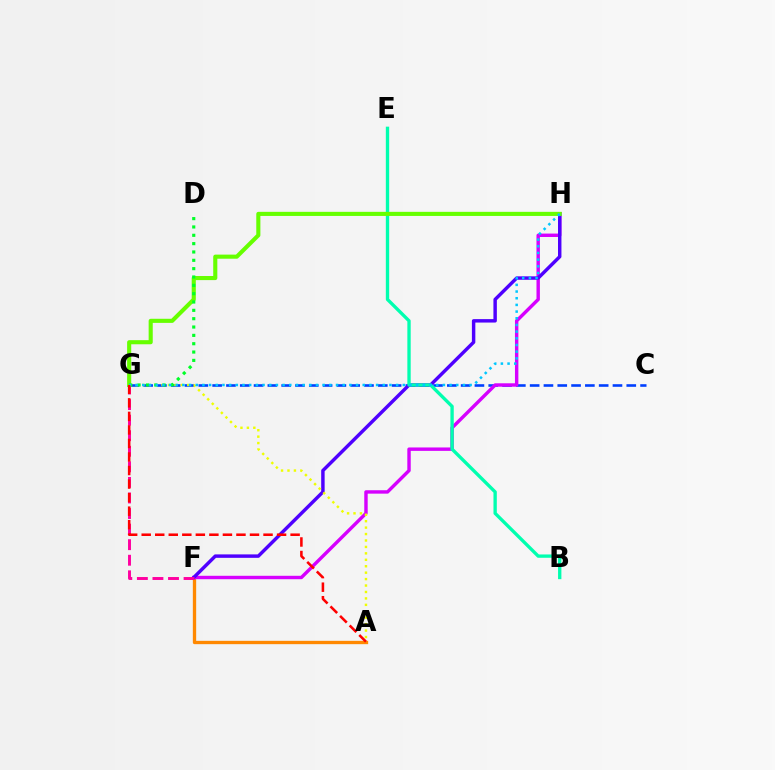{('C', 'G'): [{'color': '#003fff', 'line_style': 'dashed', 'thickness': 1.88}], ('A', 'F'): [{'color': '#ff8800', 'line_style': 'solid', 'thickness': 2.39}], ('F', 'H'): [{'color': '#d600ff', 'line_style': 'solid', 'thickness': 2.46}, {'color': '#4f00ff', 'line_style': 'solid', 'thickness': 2.48}], ('F', 'G'): [{'color': '#ff00a0', 'line_style': 'dashed', 'thickness': 2.11}], ('A', 'G'): [{'color': '#eeff00', 'line_style': 'dotted', 'thickness': 1.75}, {'color': '#ff0000', 'line_style': 'dashed', 'thickness': 1.84}], ('B', 'E'): [{'color': '#00ffaf', 'line_style': 'solid', 'thickness': 2.4}], ('G', 'H'): [{'color': '#66ff00', 'line_style': 'solid', 'thickness': 2.95}, {'color': '#00c7ff', 'line_style': 'dotted', 'thickness': 1.81}], ('D', 'G'): [{'color': '#00ff27', 'line_style': 'dotted', 'thickness': 2.27}]}